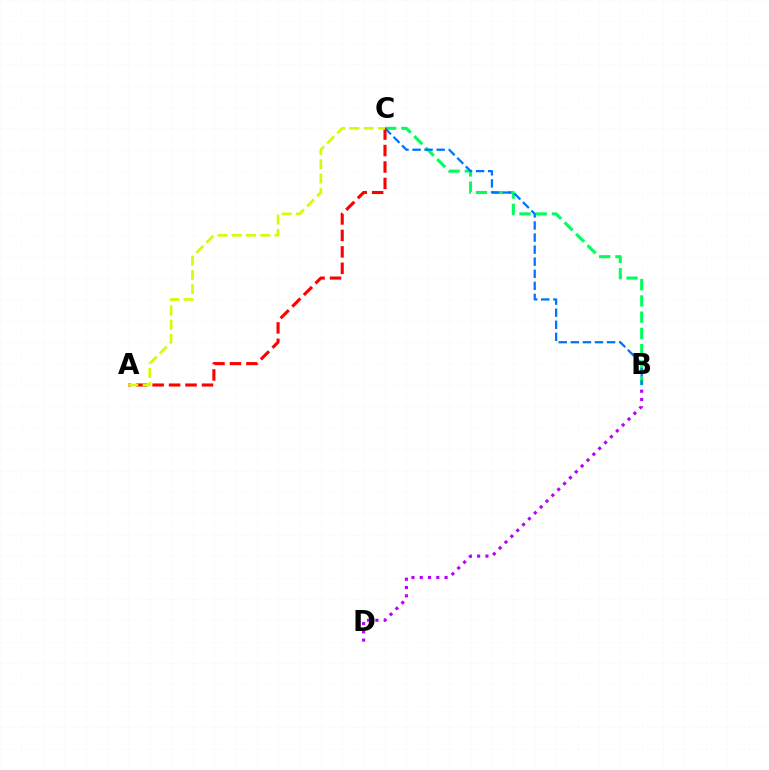{('B', 'C'): [{'color': '#00ff5c', 'line_style': 'dashed', 'thickness': 2.21}, {'color': '#0074ff', 'line_style': 'dashed', 'thickness': 1.64}], ('A', 'C'): [{'color': '#ff0000', 'line_style': 'dashed', 'thickness': 2.23}, {'color': '#d1ff00', 'line_style': 'dashed', 'thickness': 1.94}], ('B', 'D'): [{'color': '#b900ff', 'line_style': 'dotted', 'thickness': 2.25}]}